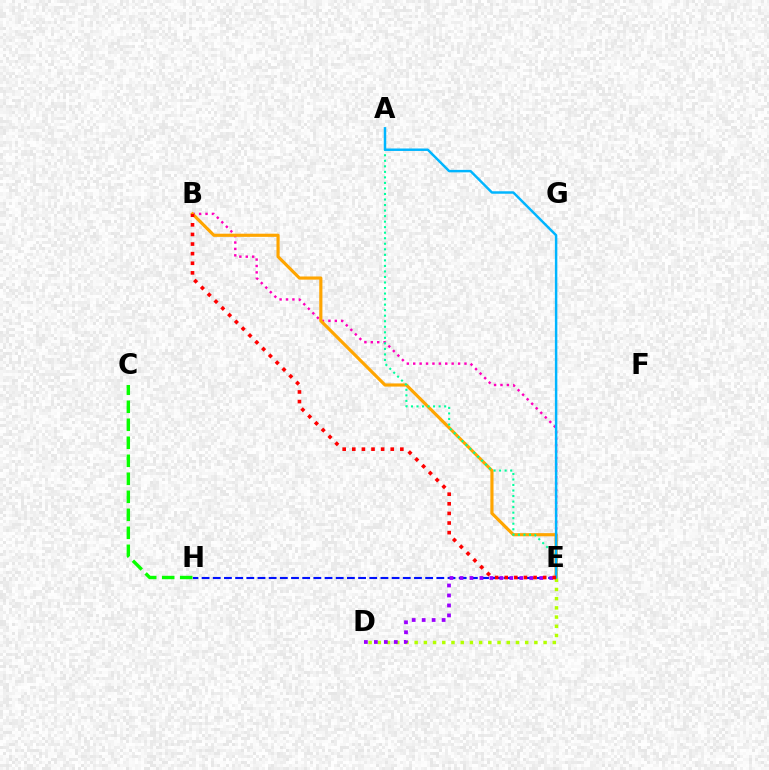{('E', 'H'): [{'color': '#0010ff', 'line_style': 'dashed', 'thickness': 1.52}], ('B', 'E'): [{'color': '#ff00bd', 'line_style': 'dotted', 'thickness': 1.74}, {'color': '#ffa500', 'line_style': 'solid', 'thickness': 2.27}, {'color': '#ff0000', 'line_style': 'dotted', 'thickness': 2.61}], ('A', 'E'): [{'color': '#00ff9d', 'line_style': 'dotted', 'thickness': 1.5}, {'color': '#00b5ff', 'line_style': 'solid', 'thickness': 1.77}], ('C', 'H'): [{'color': '#08ff00', 'line_style': 'dashed', 'thickness': 2.45}], ('D', 'E'): [{'color': '#b3ff00', 'line_style': 'dotted', 'thickness': 2.5}, {'color': '#9b00ff', 'line_style': 'dotted', 'thickness': 2.71}]}